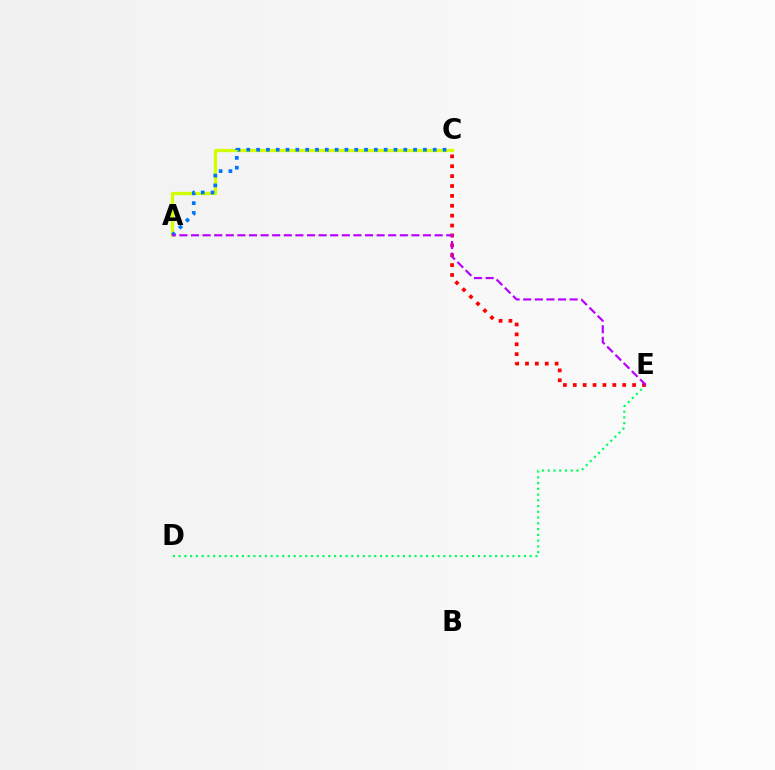{('D', 'E'): [{'color': '#00ff5c', 'line_style': 'dotted', 'thickness': 1.56}], ('C', 'E'): [{'color': '#ff0000', 'line_style': 'dotted', 'thickness': 2.69}], ('A', 'C'): [{'color': '#d1ff00', 'line_style': 'solid', 'thickness': 2.35}, {'color': '#0074ff', 'line_style': 'dotted', 'thickness': 2.67}], ('A', 'E'): [{'color': '#b900ff', 'line_style': 'dashed', 'thickness': 1.58}]}